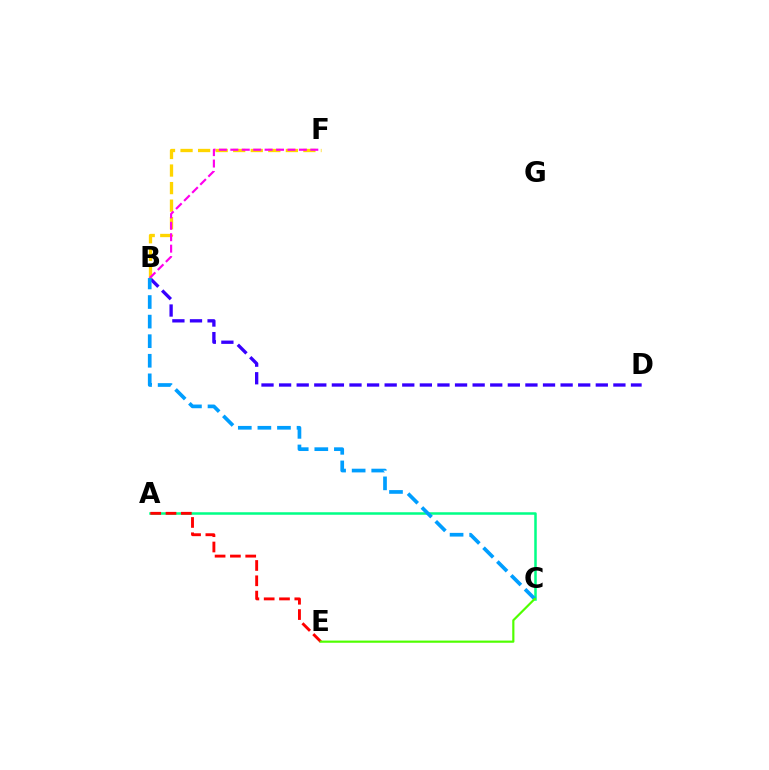{('B', 'D'): [{'color': '#3700ff', 'line_style': 'dashed', 'thickness': 2.39}], ('A', 'C'): [{'color': '#00ff86', 'line_style': 'solid', 'thickness': 1.8}], ('A', 'E'): [{'color': '#ff0000', 'line_style': 'dashed', 'thickness': 2.08}], ('B', 'F'): [{'color': '#ffd500', 'line_style': 'dashed', 'thickness': 2.38}, {'color': '#ff00ed', 'line_style': 'dashed', 'thickness': 1.55}], ('B', 'C'): [{'color': '#009eff', 'line_style': 'dashed', 'thickness': 2.66}], ('C', 'E'): [{'color': '#4fff00', 'line_style': 'solid', 'thickness': 1.57}]}